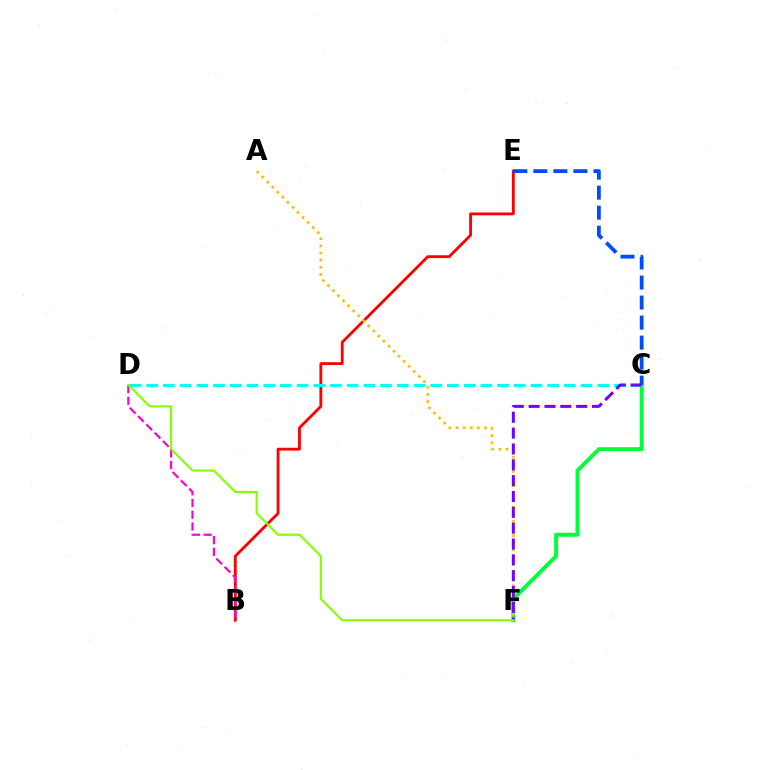{('C', 'F'): [{'color': '#00ff39', 'line_style': 'solid', 'thickness': 2.83}, {'color': '#7200ff', 'line_style': 'dashed', 'thickness': 2.15}], ('B', 'E'): [{'color': '#ff0000', 'line_style': 'solid', 'thickness': 2.04}], ('C', 'D'): [{'color': '#00fff6', 'line_style': 'dashed', 'thickness': 2.27}], ('C', 'E'): [{'color': '#004bff', 'line_style': 'dashed', 'thickness': 2.72}], ('B', 'D'): [{'color': '#ff00cf', 'line_style': 'dashed', 'thickness': 1.59}], ('A', 'F'): [{'color': '#ffbd00', 'line_style': 'dotted', 'thickness': 1.94}], ('D', 'F'): [{'color': '#84ff00', 'line_style': 'solid', 'thickness': 1.53}]}